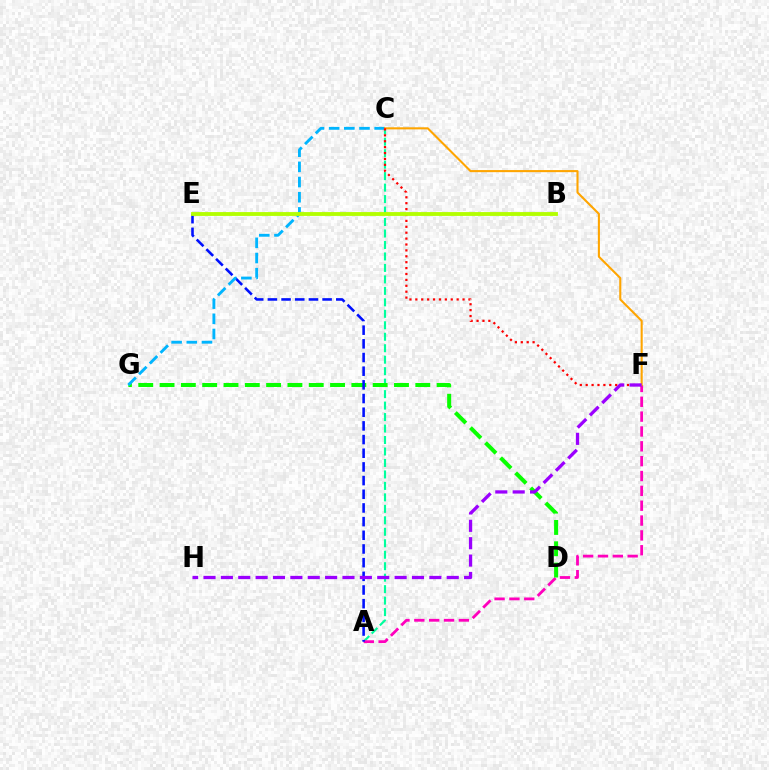{('A', 'C'): [{'color': '#00ff9d', 'line_style': 'dashed', 'thickness': 1.56}], ('A', 'F'): [{'color': '#ff00bd', 'line_style': 'dashed', 'thickness': 2.02}], ('D', 'G'): [{'color': '#08ff00', 'line_style': 'dashed', 'thickness': 2.9}], ('A', 'E'): [{'color': '#0010ff', 'line_style': 'dashed', 'thickness': 1.86}], ('C', 'G'): [{'color': '#00b5ff', 'line_style': 'dashed', 'thickness': 2.06}], ('C', 'F'): [{'color': '#ffa500', 'line_style': 'solid', 'thickness': 1.5}, {'color': '#ff0000', 'line_style': 'dotted', 'thickness': 1.6}], ('F', 'H'): [{'color': '#9b00ff', 'line_style': 'dashed', 'thickness': 2.36}], ('B', 'E'): [{'color': '#b3ff00', 'line_style': 'solid', 'thickness': 2.76}]}